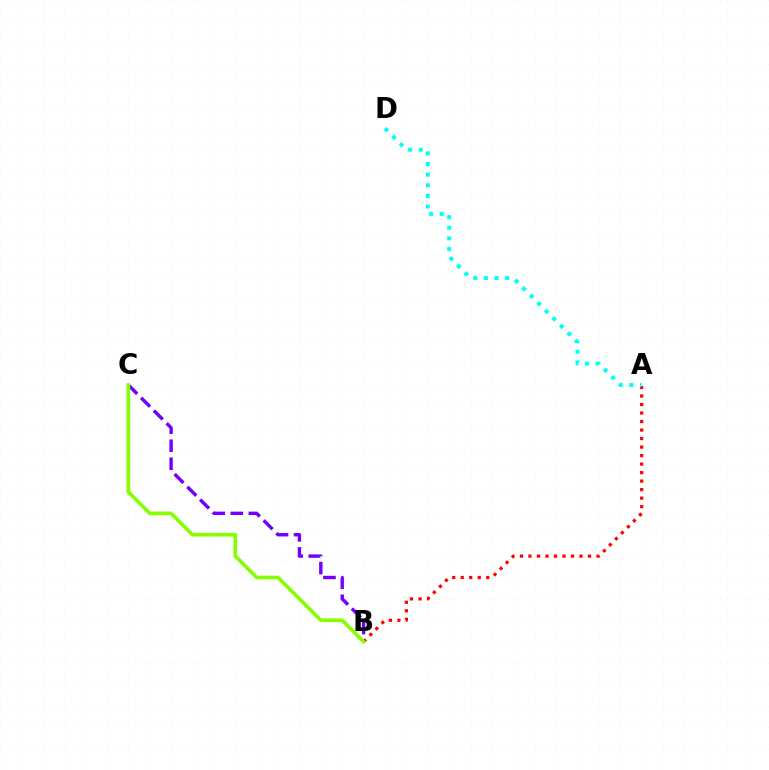{('B', 'C'): [{'color': '#7200ff', 'line_style': 'dashed', 'thickness': 2.45}, {'color': '#84ff00', 'line_style': 'solid', 'thickness': 2.62}], ('A', 'B'): [{'color': '#ff0000', 'line_style': 'dotted', 'thickness': 2.31}], ('A', 'D'): [{'color': '#00fff6', 'line_style': 'dotted', 'thickness': 2.89}]}